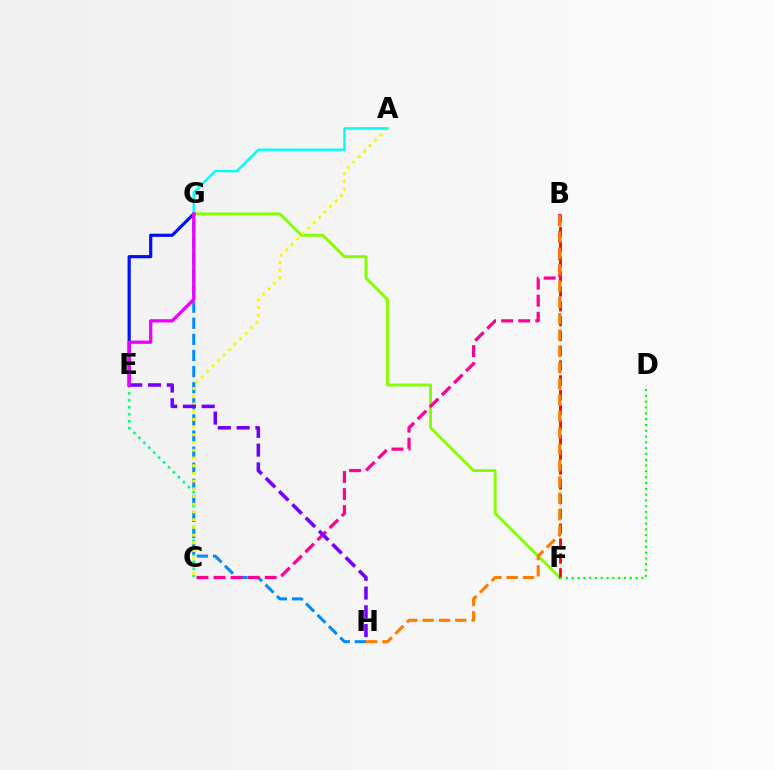{('C', 'E'): [{'color': '#00ff74', 'line_style': 'dotted', 'thickness': 1.9}], ('G', 'H'): [{'color': '#008cff', 'line_style': 'dashed', 'thickness': 2.19}], ('F', 'G'): [{'color': '#84ff00', 'line_style': 'solid', 'thickness': 2.07}], ('E', 'G'): [{'color': '#0010ff', 'line_style': 'solid', 'thickness': 2.29}, {'color': '#ee00ff', 'line_style': 'solid', 'thickness': 2.35}], ('A', 'C'): [{'color': '#fcf500', 'line_style': 'dotted', 'thickness': 2.1}], ('B', 'F'): [{'color': '#ff0000', 'line_style': 'dashed', 'thickness': 2.02}], ('B', 'C'): [{'color': '#ff0094', 'line_style': 'dashed', 'thickness': 2.32}], ('A', 'G'): [{'color': '#00fff6', 'line_style': 'solid', 'thickness': 1.73}], ('B', 'H'): [{'color': '#ff7c00', 'line_style': 'dashed', 'thickness': 2.22}], ('E', 'H'): [{'color': '#7200ff', 'line_style': 'dashed', 'thickness': 2.55}], ('D', 'F'): [{'color': '#08ff00', 'line_style': 'dotted', 'thickness': 1.58}]}